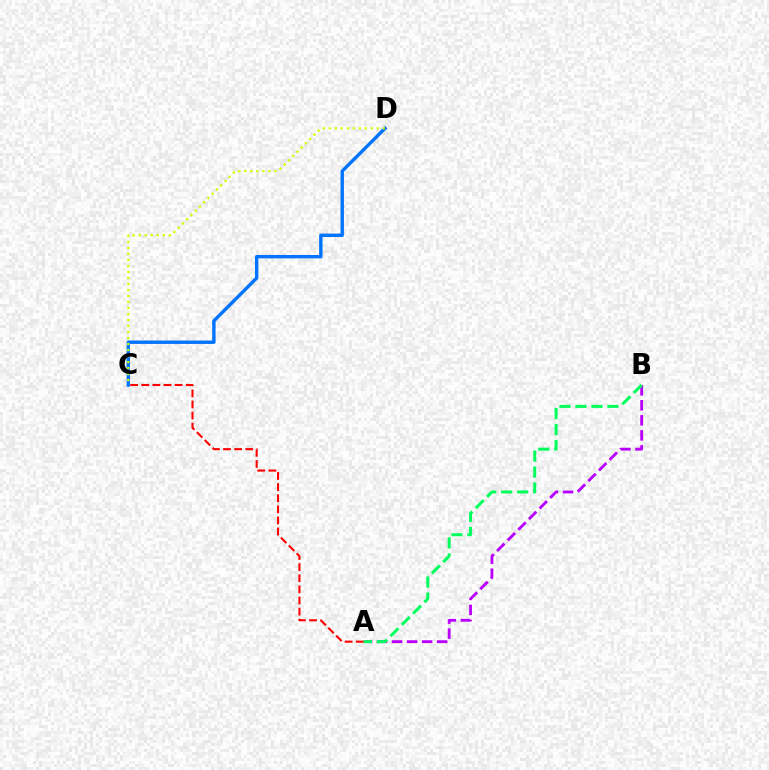{('A', 'B'): [{'color': '#b900ff', 'line_style': 'dashed', 'thickness': 2.04}, {'color': '#00ff5c', 'line_style': 'dashed', 'thickness': 2.17}], ('C', 'D'): [{'color': '#0074ff', 'line_style': 'solid', 'thickness': 2.45}, {'color': '#d1ff00', 'line_style': 'dotted', 'thickness': 1.63}], ('A', 'C'): [{'color': '#ff0000', 'line_style': 'dashed', 'thickness': 1.51}]}